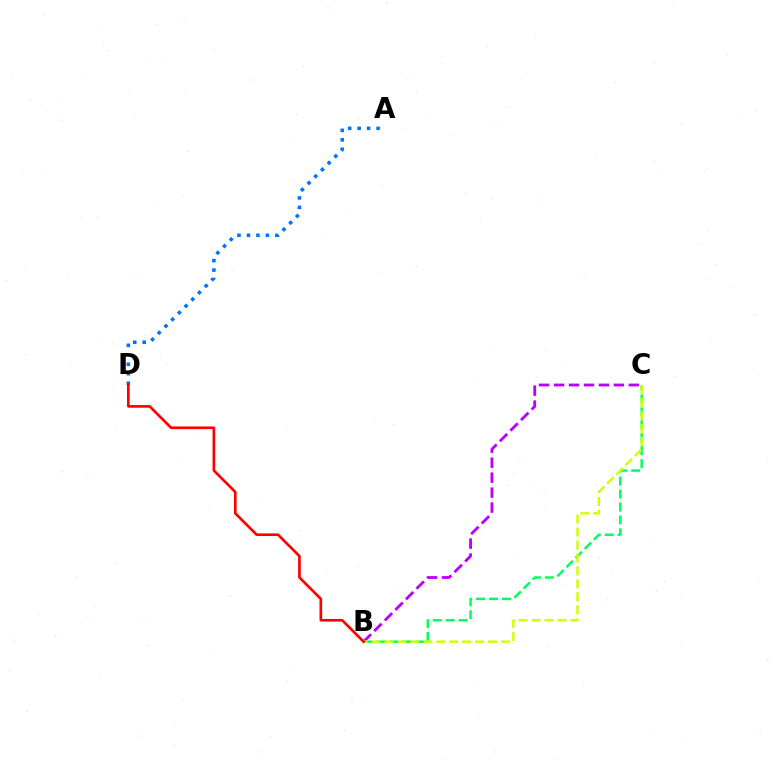{('A', 'D'): [{'color': '#0074ff', 'line_style': 'dotted', 'thickness': 2.57}], ('B', 'C'): [{'color': '#00ff5c', 'line_style': 'dashed', 'thickness': 1.76}, {'color': '#b900ff', 'line_style': 'dashed', 'thickness': 2.03}, {'color': '#d1ff00', 'line_style': 'dashed', 'thickness': 1.76}], ('B', 'D'): [{'color': '#ff0000', 'line_style': 'solid', 'thickness': 1.92}]}